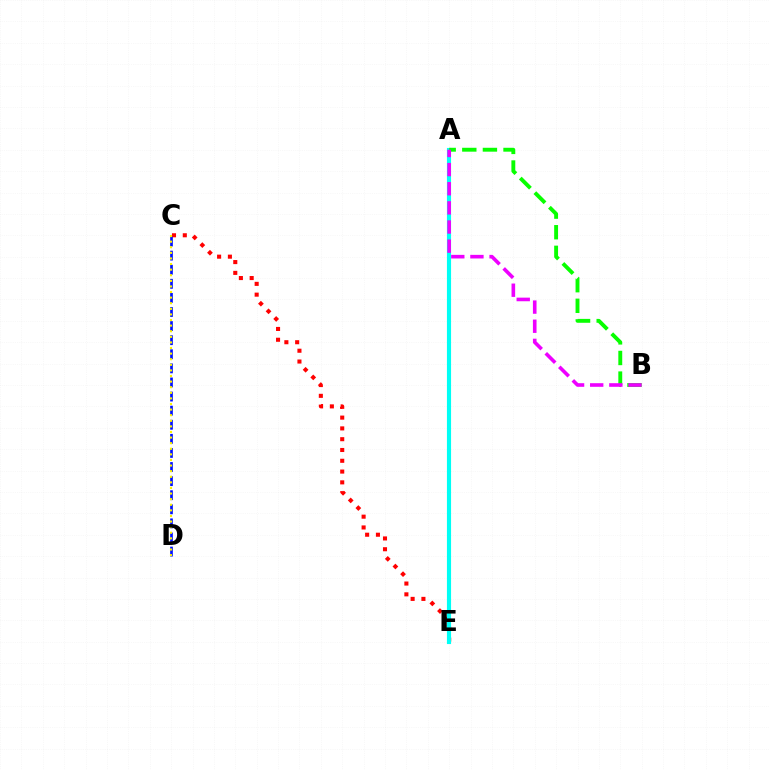{('C', 'E'): [{'color': '#ff0000', 'line_style': 'dotted', 'thickness': 2.93}], ('A', 'E'): [{'color': '#00fff6', 'line_style': 'solid', 'thickness': 2.98}], ('C', 'D'): [{'color': '#0010ff', 'line_style': 'dashed', 'thickness': 1.91}, {'color': '#fcf500', 'line_style': 'dotted', 'thickness': 1.52}], ('A', 'B'): [{'color': '#08ff00', 'line_style': 'dashed', 'thickness': 2.8}, {'color': '#ee00ff', 'line_style': 'dashed', 'thickness': 2.6}]}